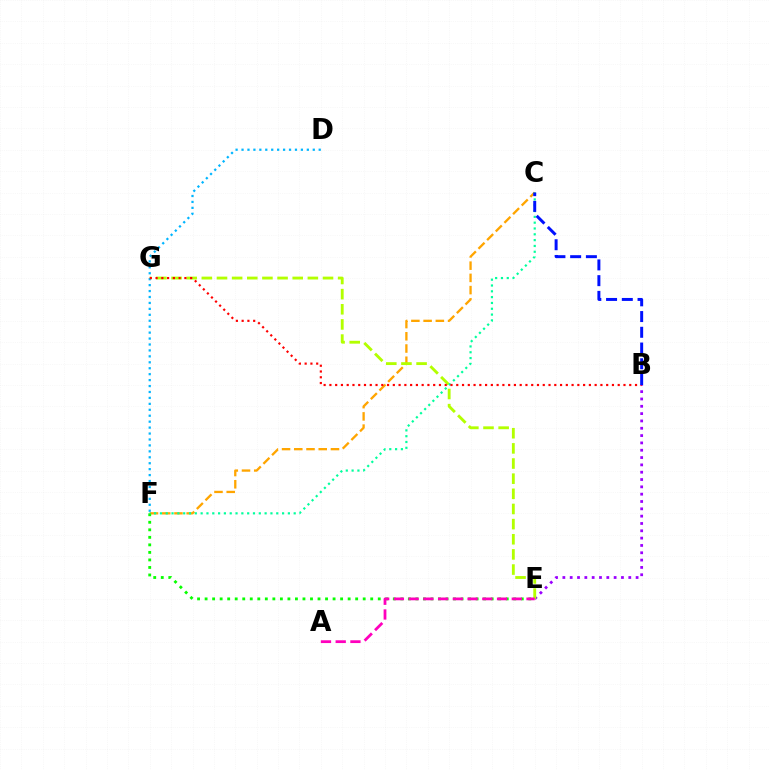{('C', 'F'): [{'color': '#ffa500', 'line_style': 'dashed', 'thickness': 1.66}, {'color': '#00ff9d', 'line_style': 'dotted', 'thickness': 1.58}], ('B', 'E'): [{'color': '#9b00ff', 'line_style': 'dotted', 'thickness': 1.99}], ('E', 'G'): [{'color': '#b3ff00', 'line_style': 'dashed', 'thickness': 2.06}], ('E', 'F'): [{'color': '#08ff00', 'line_style': 'dotted', 'thickness': 2.05}], ('A', 'E'): [{'color': '#ff00bd', 'line_style': 'dashed', 'thickness': 2.0}], ('D', 'F'): [{'color': '#00b5ff', 'line_style': 'dotted', 'thickness': 1.61}], ('B', 'G'): [{'color': '#ff0000', 'line_style': 'dotted', 'thickness': 1.57}], ('B', 'C'): [{'color': '#0010ff', 'line_style': 'dashed', 'thickness': 2.14}]}